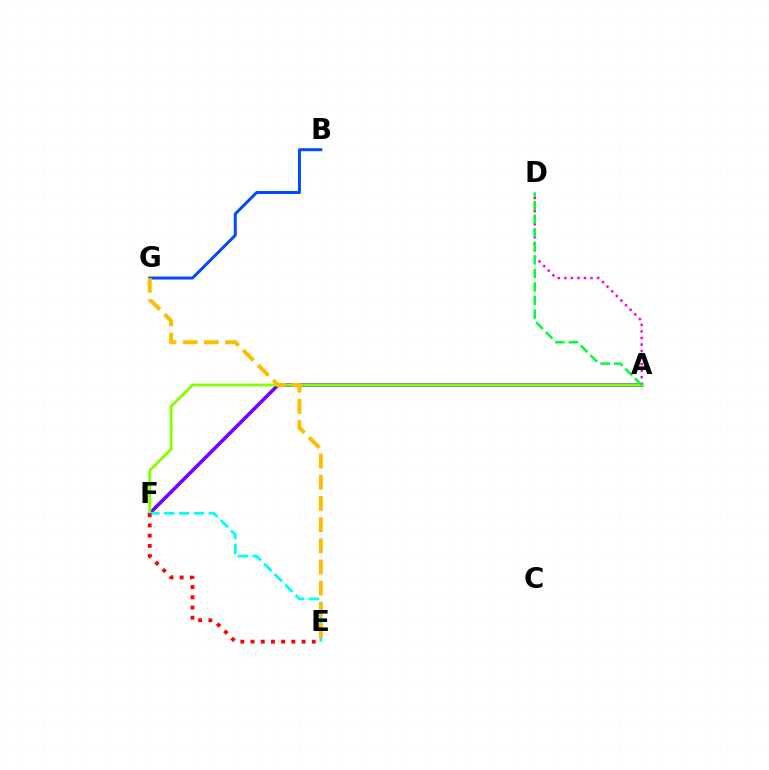{('A', 'D'): [{'color': '#ff00cf', 'line_style': 'dotted', 'thickness': 1.78}, {'color': '#00ff39', 'line_style': 'dashed', 'thickness': 1.84}], ('A', 'F'): [{'color': '#7200ff', 'line_style': 'solid', 'thickness': 2.53}, {'color': '#84ff00', 'line_style': 'solid', 'thickness': 2.07}], ('E', 'F'): [{'color': '#00fff6', 'line_style': 'dashed', 'thickness': 2.01}, {'color': '#ff0000', 'line_style': 'dotted', 'thickness': 2.77}], ('B', 'G'): [{'color': '#004bff', 'line_style': 'solid', 'thickness': 2.14}], ('E', 'G'): [{'color': '#ffbd00', 'line_style': 'dashed', 'thickness': 2.88}]}